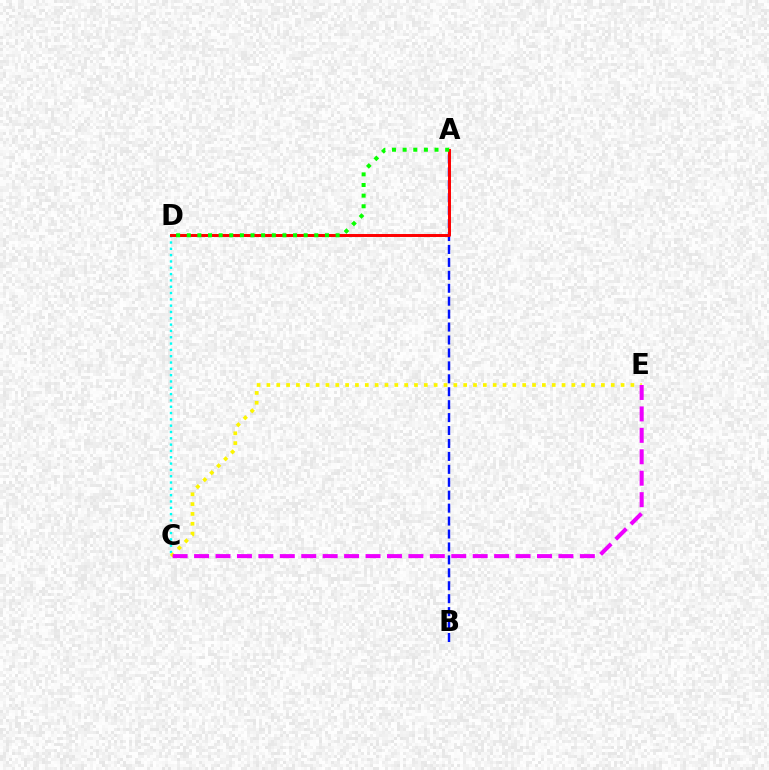{('C', 'D'): [{'color': '#00fff6', 'line_style': 'dotted', 'thickness': 1.72}], ('A', 'B'): [{'color': '#0010ff', 'line_style': 'dashed', 'thickness': 1.76}], ('C', 'E'): [{'color': '#fcf500', 'line_style': 'dotted', 'thickness': 2.67}, {'color': '#ee00ff', 'line_style': 'dashed', 'thickness': 2.91}], ('A', 'D'): [{'color': '#ff0000', 'line_style': 'solid', 'thickness': 2.13}, {'color': '#08ff00', 'line_style': 'dotted', 'thickness': 2.89}]}